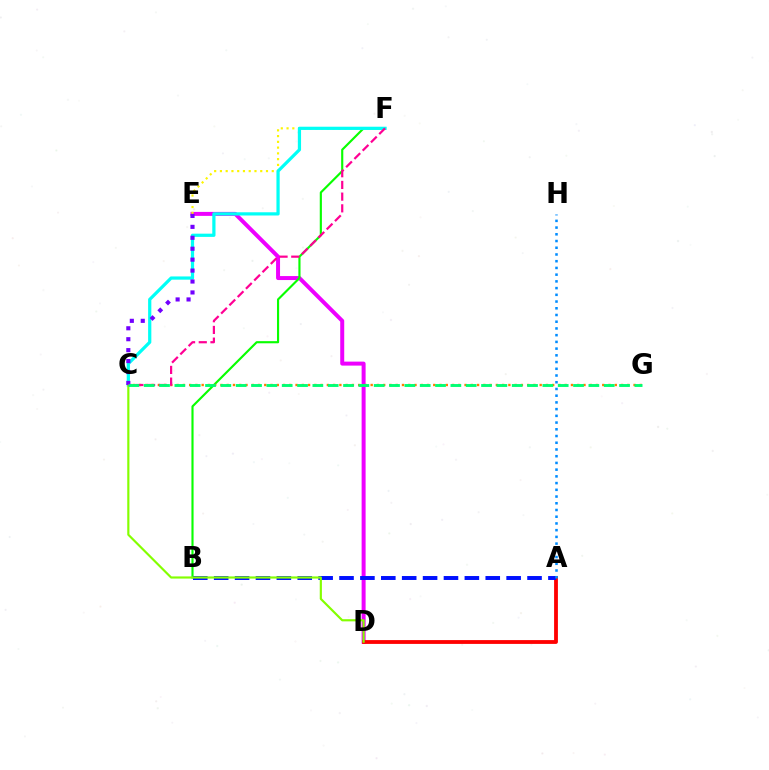{('D', 'E'): [{'color': '#ee00ff', 'line_style': 'solid', 'thickness': 2.87}], ('B', 'F'): [{'color': '#08ff00', 'line_style': 'solid', 'thickness': 1.54}], ('A', 'D'): [{'color': '#ff0000', 'line_style': 'solid', 'thickness': 2.75}], ('C', 'G'): [{'color': '#ff7c00', 'line_style': 'dotted', 'thickness': 1.7}, {'color': '#00ff74', 'line_style': 'dashed', 'thickness': 2.08}], ('E', 'F'): [{'color': '#fcf500', 'line_style': 'dotted', 'thickness': 1.56}], ('C', 'F'): [{'color': '#00fff6', 'line_style': 'solid', 'thickness': 2.32}, {'color': '#ff0094', 'line_style': 'dashed', 'thickness': 1.59}], ('A', 'B'): [{'color': '#0010ff', 'line_style': 'dashed', 'thickness': 2.84}], ('C', 'D'): [{'color': '#84ff00', 'line_style': 'solid', 'thickness': 1.56}], ('A', 'H'): [{'color': '#008cff', 'line_style': 'dotted', 'thickness': 1.83}], ('C', 'E'): [{'color': '#7200ff', 'line_style': 'dotted', 'thickness': 2.97}]}